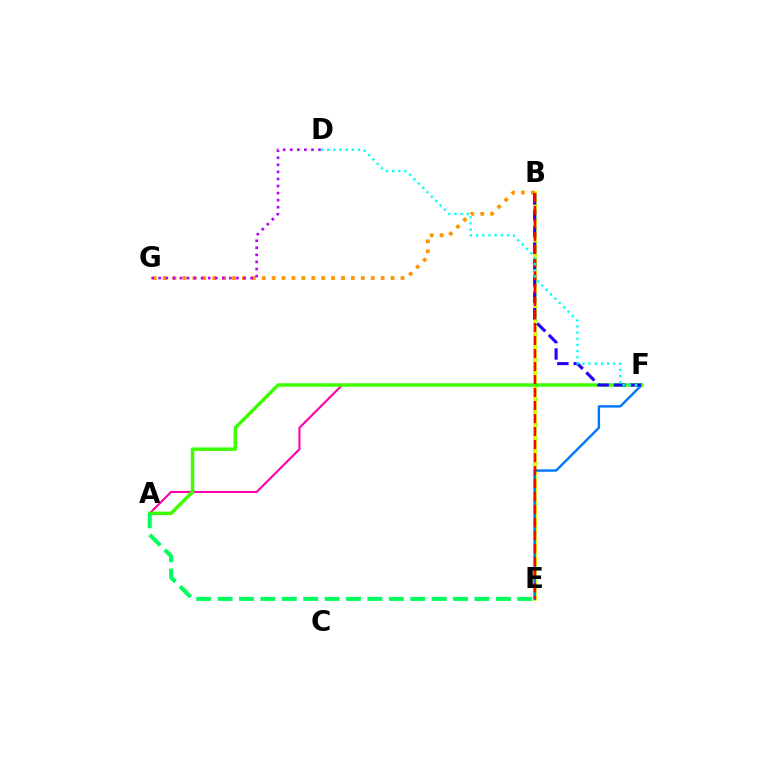{('B', 'E'): [{'color': '#d1ff00', 'line_style': 'solid', 'thickness': 2.75}, {'color': '#ff0000', 'line_style': 'dashed', 'thickness': 1.77}], ('E', 'F'): [{'color': '#0074ff', 'line_style': 'solid', 'thickness': 1.72}], ('A', 'F'): [{'color': '#ff00ac', 'line_style': 'solid', 'thickness': 1.52}, {'color': '#3dff00', 'line_style': 'solid', 'thickness': 2.5}], ('B', 'G'): [{'color': '#ff9400', 'line_style': 'dotted', 'thickness': 2.69}], ('B', 'F'): [{'color': '#2500ff', 'line_style': 'dashed', 'thickness': 2.23}], ('A', 'E'): [{'color': '#00ff5c', 'line_style': 'dashed', 'thickness': 2.91}], ('D', 'G'): [{'color': '#b900ff', 'line_style': 'dotted', 'thickness': 1.92}], ('D', 'F'): [{'color': '#00fff6', 'line_style': 'dotted', 'thickness': 1.67}]}